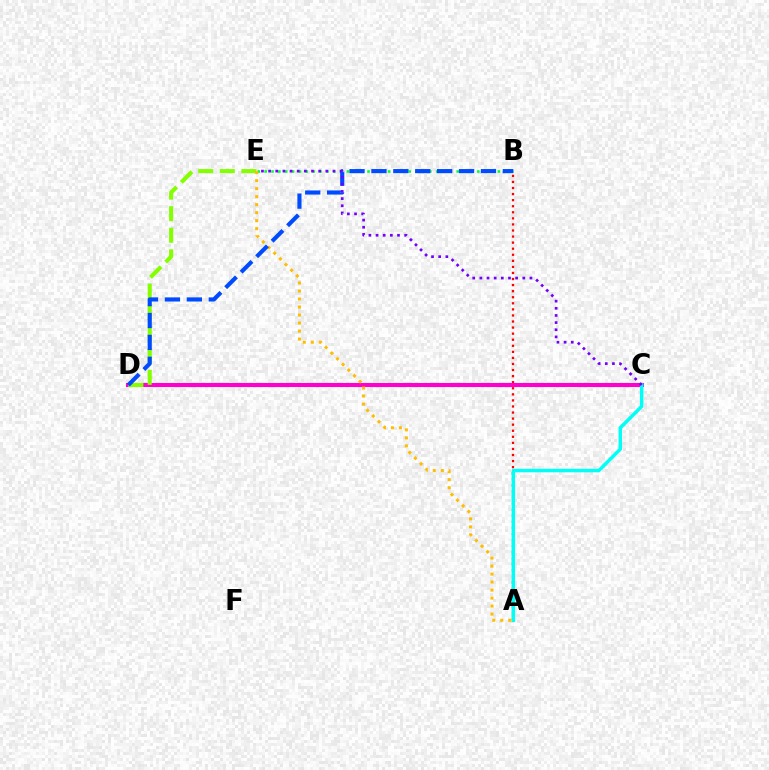{('A', 'B'): [{'color': '#ff0000', 'line_style': 'dotted', 'thickness': 1.65}], ('C', 'D'): [{'color': '#ff00cf', 'line_style': 'solid', 'thickness': 2.92}], ('A', 'C'): [{'color': '#00fff6', 'line_style': 'solid', 'thickness': 2.5}], ('B', 'E'): [{'color': '#00ff39', 'line_style': 'dotted', 'thickness': 1.86}], ('D', 'E'): [{'color': '#84ff00', 'line_style': 'dashed', 'thickness': 2.93}], ('A', 'E'): [{'color': '#ffbd00', 'line_style': 'dotted', 'thickness': 2.18}], ('B', 'D'): [{'color': '#004bff', 'line_style': 'dashed', 'thickness': 2.98}], ('C', 'E'): [{'color': '#7200ff', 'line_style': 'dotted', 'thickness': 1.94}]}